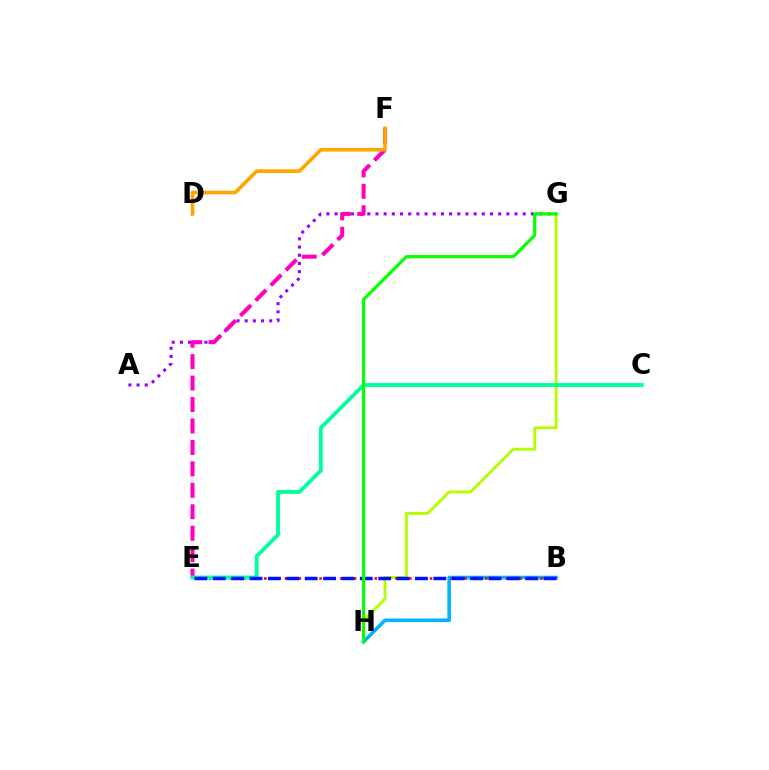{('G', 'H'): [{'color': '#b3ff00', 'line_style': 'solid', 'thickness': 2.08}, {'color': '#08ff00', 'line_style': 'solid', 'thickness': 2.3}], ('A', 'G'): [{'color': '#9b00ff', 'line_style': 'dotted', 'thickness': 2.22}], ('E', 'F'): [{'color': '#ff00bd', 'line_style': 'dashed', 'thickness': 2.91}], ('B', 'H'): [{'color': '#00b5ff', 'line_style': 'solid', 'thickness': 2.57}], ('D', 'F'): [{'color': '#ffa500', 'line_style': 'solid', 'thickness': 2.62}], ('B', 'E'): [{'color': '#ff0000', 'line_style': 'dotted', 'thickness': 1.88}, {'color': '#0010ff', 'line_style': 'dashed', 'thickness': 2.5}], ('C', 'E'): [{'color': '#00ff9d', 'line_style': 'solid', 'thickness': 2.77}]}